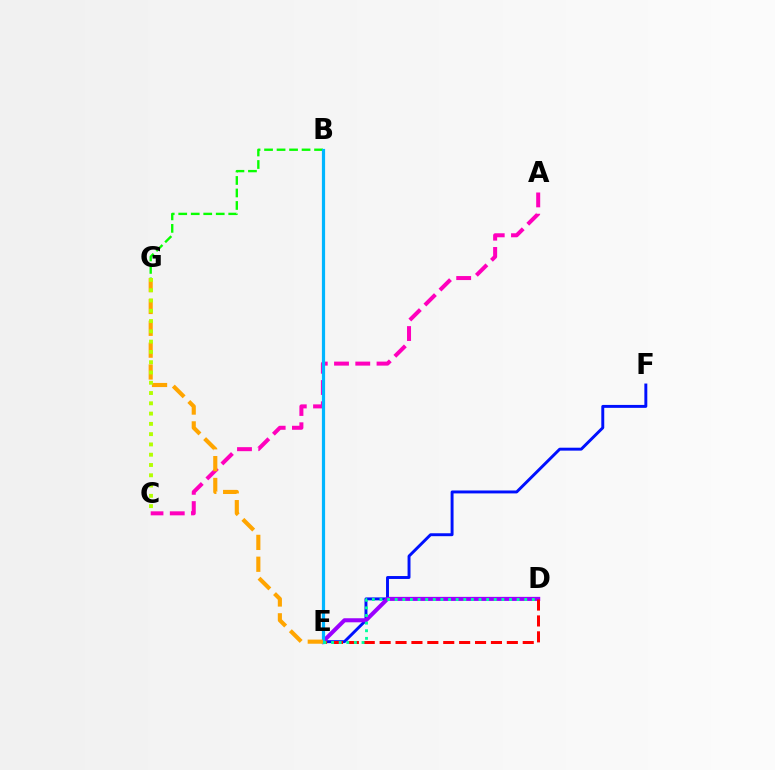{('B', 'G'): [{'color': '#08ff00', 'line_style': 'dashed', 'thickness': 1.7}], ('A', 'C'): [{'color': '#ff00bd', 'line_style': 'dashed', 'thickness': 2.89}], ('E', 'F'): [{'color': '#0010ff', 'line_style': 'solid', 'thickness': 2.11}], ('D', 'E'): [{'color': '#9b00ff', 'line_style': 'solid', 'thickness': 2.92}, {'color': '#ff0000', 'line_style': 'dashed', 'thickness': 2.16}, {'color': '#00ff9d', 'line_style': 'dotted', 'thickness': 2.07}], ('B', 'E'): [{'color': '#00b5ff', 'line_style': 'solid', 'thickness': 2.3}], ('E', 'G'): [{'color': '#ffa500', 'line_style': 'dashed', 'thickness': 2.97}], ('C', 'G'): [{'color': '#b3ff00', 'line_style': 'dotted', 'thickness': 2.79}]}